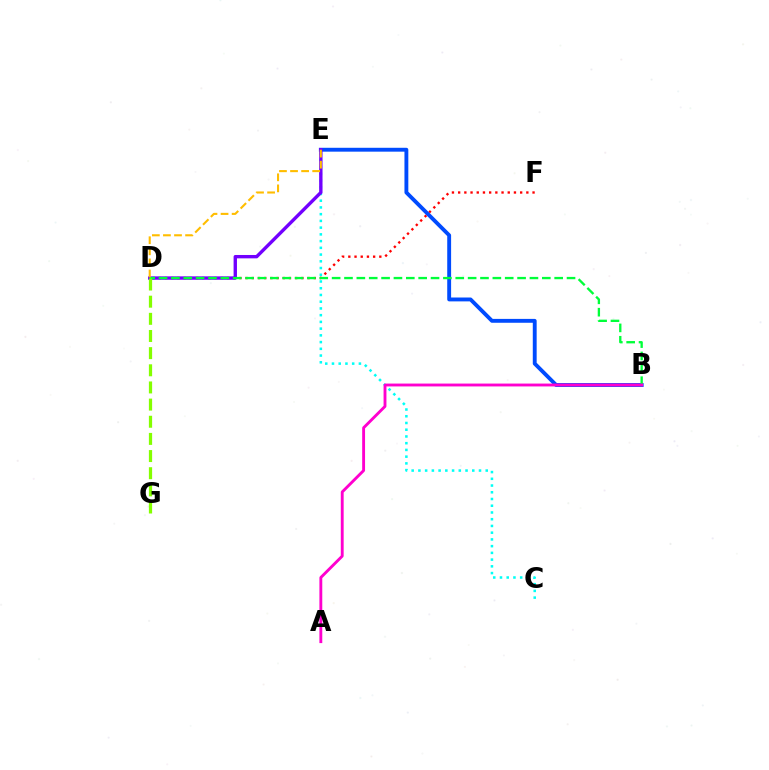{('D', 'F'): [{'color': '#ff0000', 'line_style': 'dotted', 'thickness': 1.68}], ('B', 'E'): [{'color': '#004bff', 'line_style': 'solid', 'thickness': 2.79}], ('C', 'E'): [{'color': '#00fff6', 'line_style': 'dotted', 'thickness': 1.83}], ('D', 'E'): [{'color': '#7200ff', 'line_style': 'solid', 'thickness': 2.43}, {'color': '#ffbd00', 'line_style': 'dashed', 'thickness': 1.51}], ('B', 'D'): [{'color': '#00ff39', 'line_style': 'dashed', 'thickness': 1.68}], ('A', 'B'): [{'color': '#ff00cf', 'line_style': 'solid', 'thickness': 2.07}], ('D', 'G'): [{'color': '#84ff00', 'line_style': 'dashed', 'thickness': 2.33}]}